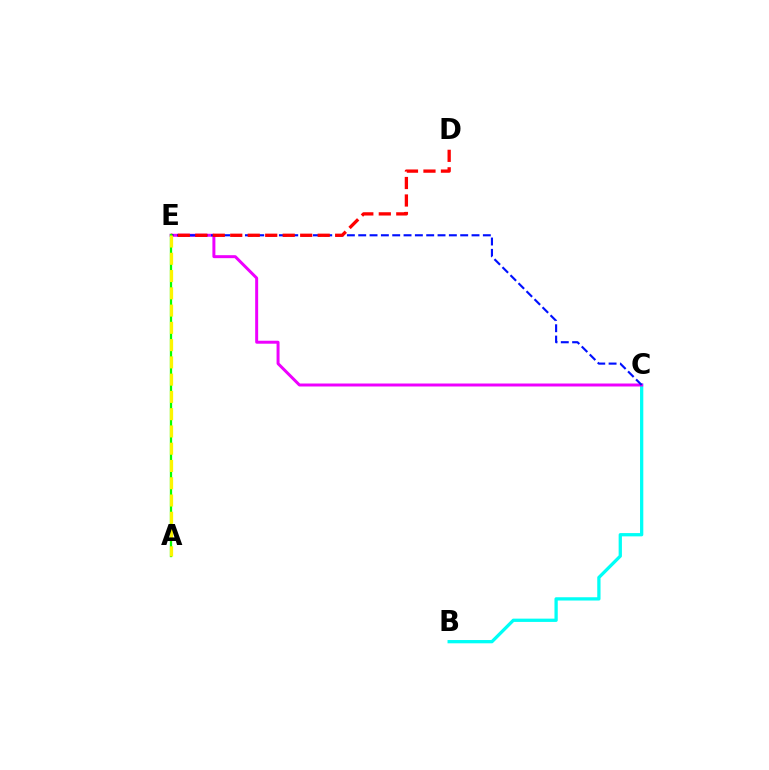{('B', 'C'): [{'color': '#00fff6', 'line_style': 'solid', 'thickness': 2.36}], ('C', 'E'): [{'color': '#ee00ff', 'line_style': 'solid', 'thickness': 2.14}, {'color': '#0010ff', 'line_style': 'dashed', 'thickness': 1.54}], ('D', 'E'): [{'color': '#ff0000', 'line_style': 'dashed', 'thickness': 2.38}], ('A', 'E'): [{'color': '#08ff00', 'line_style': 'solid', 'thickness': 1.66}, {'color': '#fcf500', 'line_style': 'dashed', 'thickness': 2.35}]}